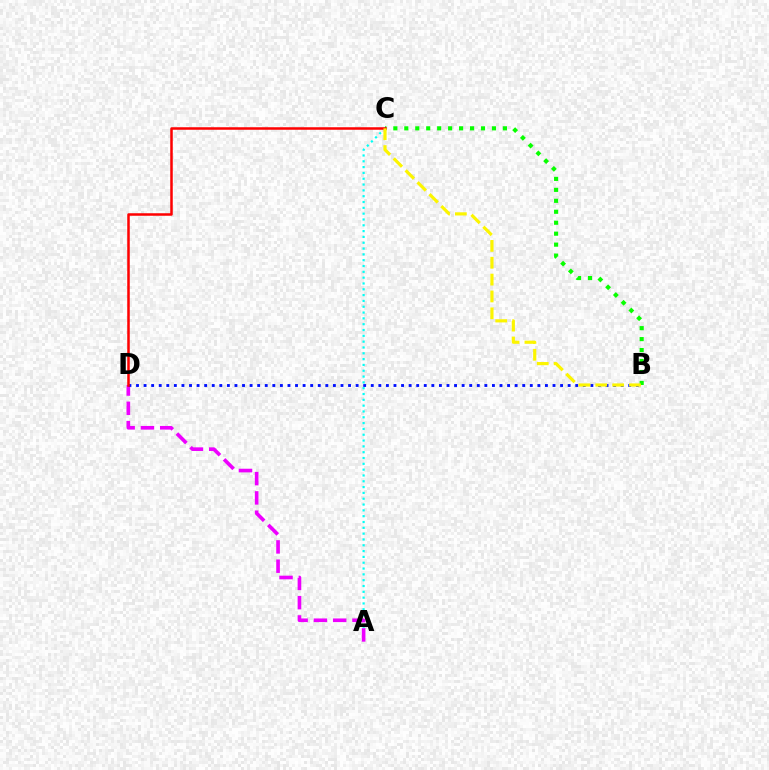{('B', 'C'): [{'color': '#08ff00', 'line_style': 'dotted', 'thickness': 2.98}, {'color': '#fcf500', 'line_style': 'dashed', 'thickness': 2.29}], ('A', 'C'): [{'color': '#00fff6', 'line_style': 'dotted', 'thickness': 1.58}], ('A', 'D'): [{'color': '#ee00ff', 'line_style': 'dashed', 'thickness': 2.62}], ('B', 'D'): [{'color': '#0010ff', 'line_style': 'dotted', 'thickness': 2.06}], ('C', 'D'): [{'color': '#ff0000', 'line_style': 'solid', 'thickness': 1.81}]}